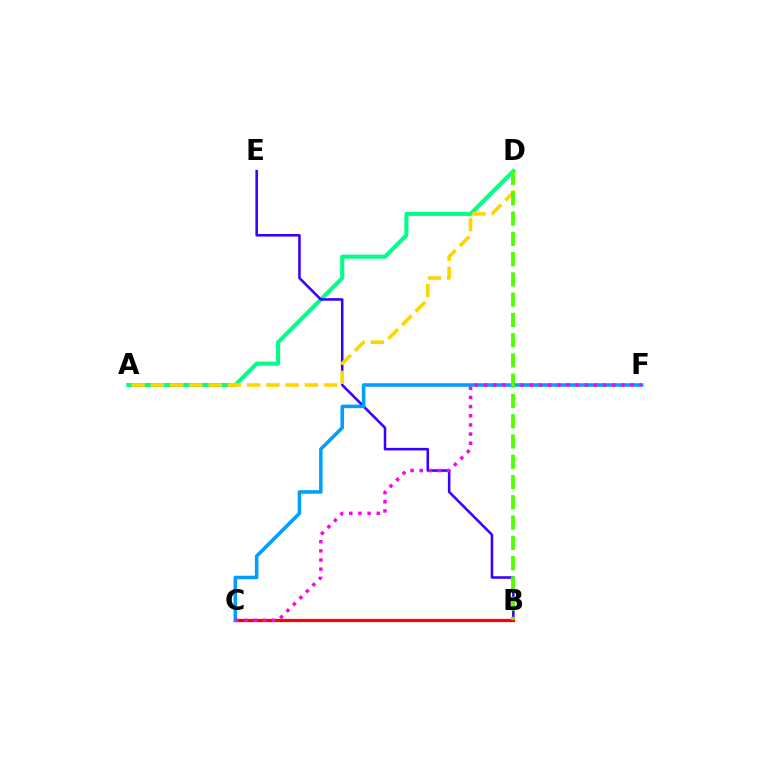{('A', 'D'): [{'color': '#00ff86', 'line_style': 'solid', 'thickness': 2.93}, {'color': '#ffd500', 'line_style': 'dashed', 'thickness': 2.62}], ('B', 'E'): [{'color': '#3700ff', 'line_style': 'solid', 'thickness': 1.84}], ('B', 'C'): [{'color': '#ff0000', 'line_style': 'solid', 'thickness': 2.31}], ('C', 'F'): [{'color': '#009eff', 'line_style': 'solid', 'thickness': 2.55}, {'color': '#ff00ed', 'line_style': 'dotted', 'thickness': 2.49}], ('B', 'D'): [{'color': '#4fff00', 'line_style': 'dashed', 'thickness': 2.75}]}